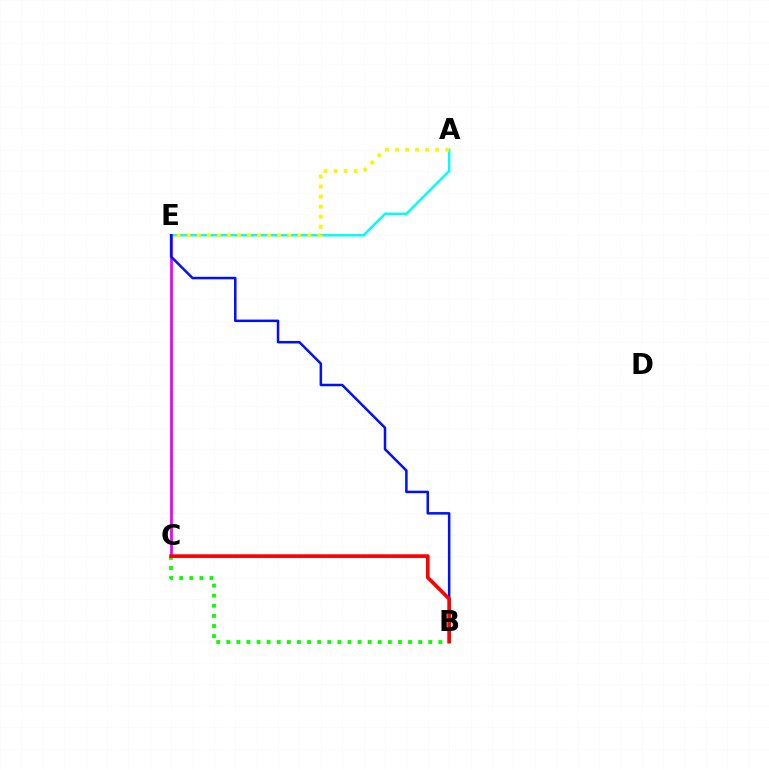{('A', 'E'): [{'color': '#00fff6', 'line_style': 'solid', 'thickness': 1.79}, {'color': '#fcf500', 'line_style': 'dotted', 'thickness': 2.73}], ('C', 'E'): [{'color': '#ee00ff', 'line_style': 'solid', 'thickness': 1.99}], ('B', 'C'): [{'color': '#08ff00', 'line_style': 'dotted', 'thickness': 2.74}, {'color': '#ff0000', 'line_style': 'solid', 'thickness': 2.65}], ('B', 'E'): [{'color': '#0010ff', 'line_style': 'solid', 'thickness': 1.81}]}